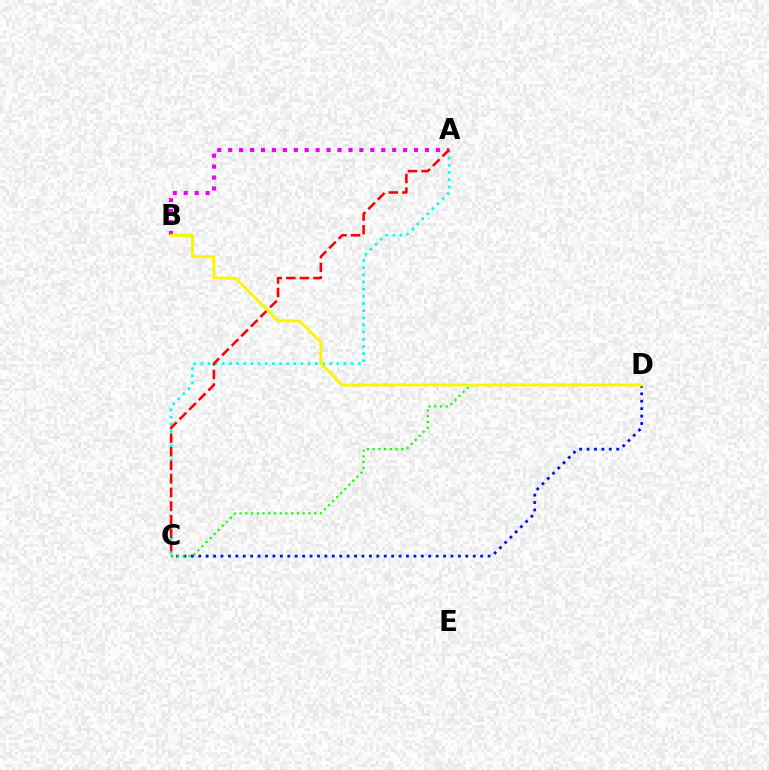{('A', 'B'): [{'color': '#ee00ff', 'line_style': 'dotted', 'thickness': 2.97}], ('C', 'D'): [{'color': '#0010ff', 'line_style': 'dotted', 'thickness': 2.02}, {'color': '#08ff00', 'line_style': 'dotted', 'thickness': 1.56}], ('A', 'C'): [{'color': '#00fff6', 'line_style': 'dotted', 'thickness': 1.94}, {'color': '#ff0000', 'line_style': 'dashed', 'thickness': 1.84}], ('B', 'D'): [{'color': '#fcf500', 'line_style': 'solid', 'thickness': 2.09}]}